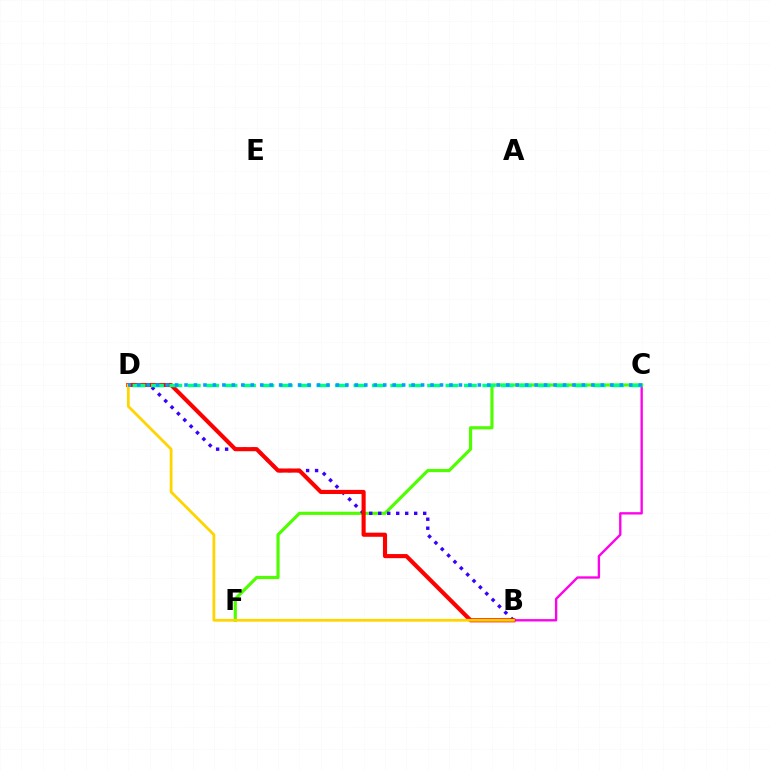{('B', 'C'): [{'color': '#ff00ed', 'line_style': 'solid', 'thickness': 1.69}], ('C', 'F'): [{'color': '#4fff00', 'line_style': 'solid', 'thickness': 2.28}], ('B', 'D'): [{'color': '#3700ff', 'line_style': 'dotted', 'thickness': 2.44}, {'color': '#ff0000', 'line_style': 'solid', 'thickness': 2.96}, {'color': '#ffd500', 'line_style': 'solid', 'thickness': 2.0}], ('C', 'D'): [{'color': '#00ff86', 'line_style': 'dashed', 'thickness': 2.5}, {'color': '#009eff', 'line_style': 'dotted', 'thickness': 2.57}]}